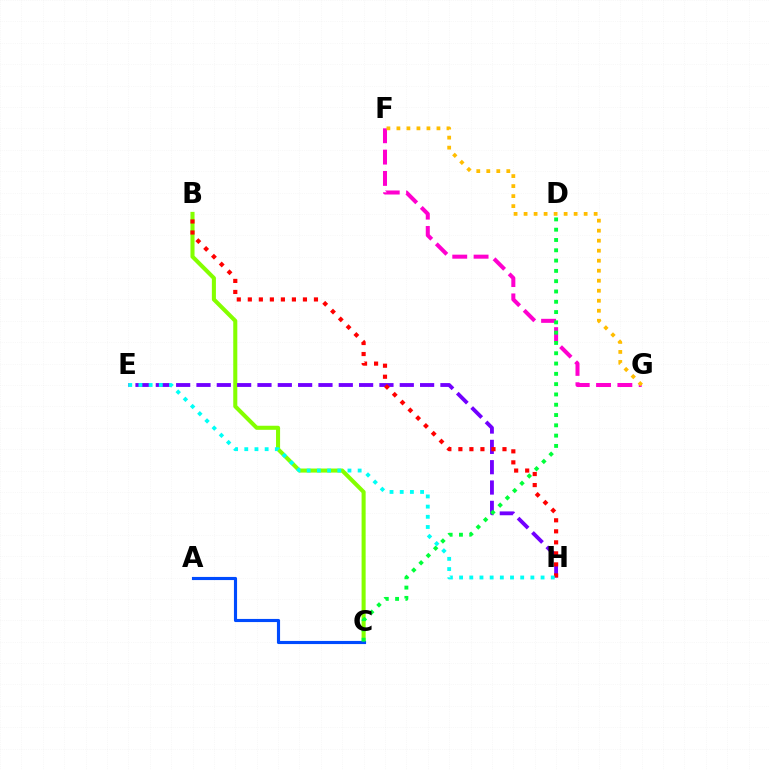{('F', 'G'): [{'color': '#ff00cf', 'line_style': 'dashed', 'thickness': 2.9}, {'color': '#ffbd00', 'line_style': 'dotted', 'thickness': 2.72}], ('B', 'C'): [{'color': '#84ff00', 'line_style': 'solid', 'thickness': 2.92}], ('A', 'C'): [{'color': '#004bff', 'line_style': 'solid', 'thickness': 2.26}], ('E', 'H'): [{'color': '#7200ff', 'line_style': 'dashed', 'thickness': 2.76}, {'color': '#00fff6', 'line_style': 'dotted', 'thickness': 2.77}], ('C', 'D'): [{'color': '#00ff39', 'line_style': 'dotted', 'thickness': 2.8}], ('B', 'H'): [{'color': '#ff0000', 'line_style': 'dotted', 'thickness': 3.0}]}